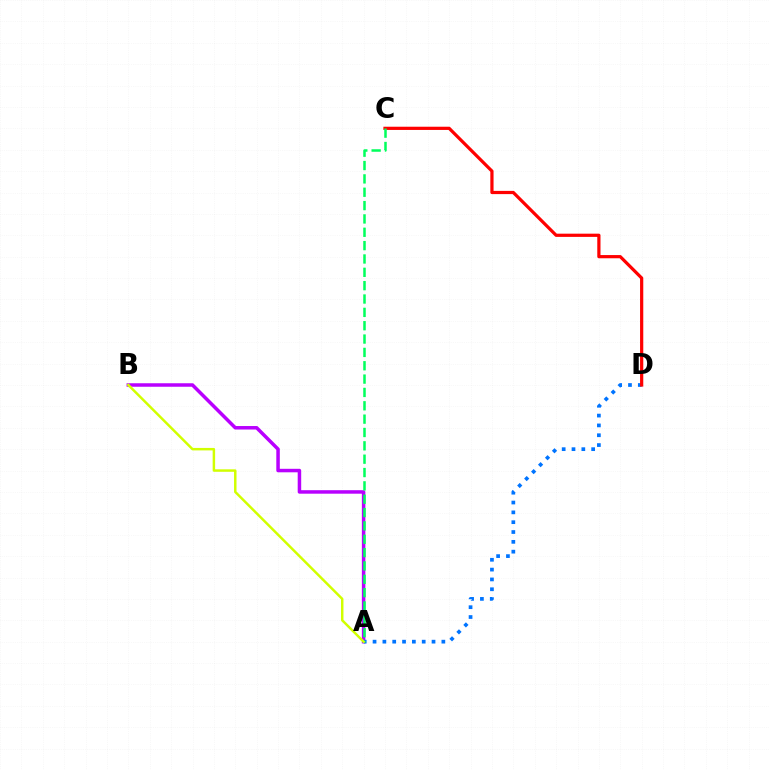{('A', 'B'): [{'color': '#b900ff', 'line_style': 'solid', 'thickness': 2.52}, {'color': '#d1ff00', 'line_style': 'solid', 'thickness': 1.78}], ('A', 'D'): [{'color': '#0074ff', 'line_style': 'dotted', 'thickness': 2.67}], ('C', 'D'): [{'color': '#ff0000', 'line_style': 'solid', 'thickness': 2.31}], ('A', 'C'): [{'color': '#00ff5c', 'line_style': 'dashed', 'thickness': 1.81}]}